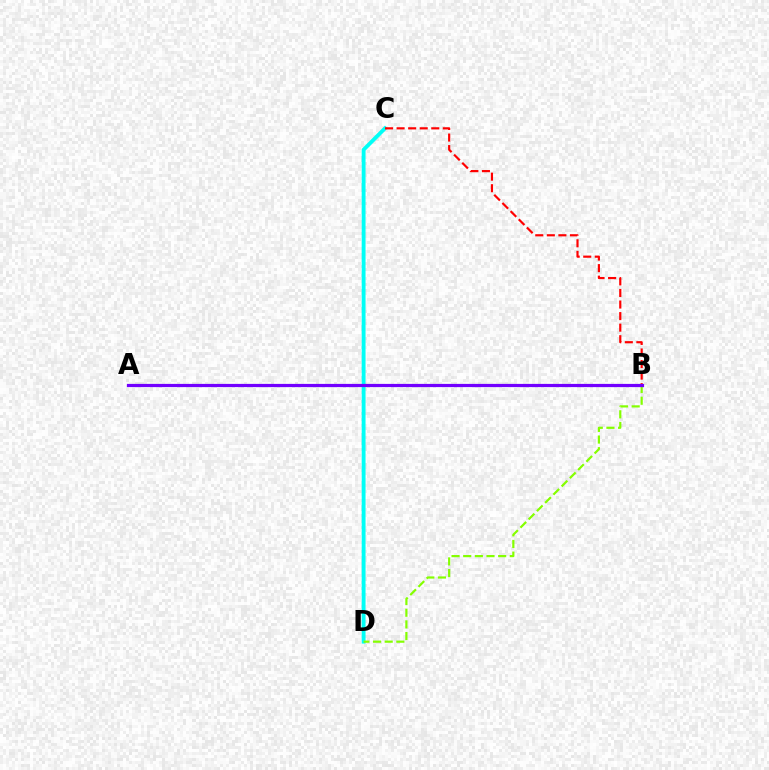{('C', 'D'): [{'color': '#00fff6', 'line_style': 'solid', 'thickness': 2.78}], ('B', 'C'): [{'color': '#ff0000', 'line_style': 'dashed', 'thickness': 1.57}], ('B', 'D'): [{'color': '#84ff00', 'line_style': 'dashed', 'thickness': 1.58}], ('A', 'B'): [{'color': '#7200ff', 'line_style': 'solid', 'thickness': 2.31}]}